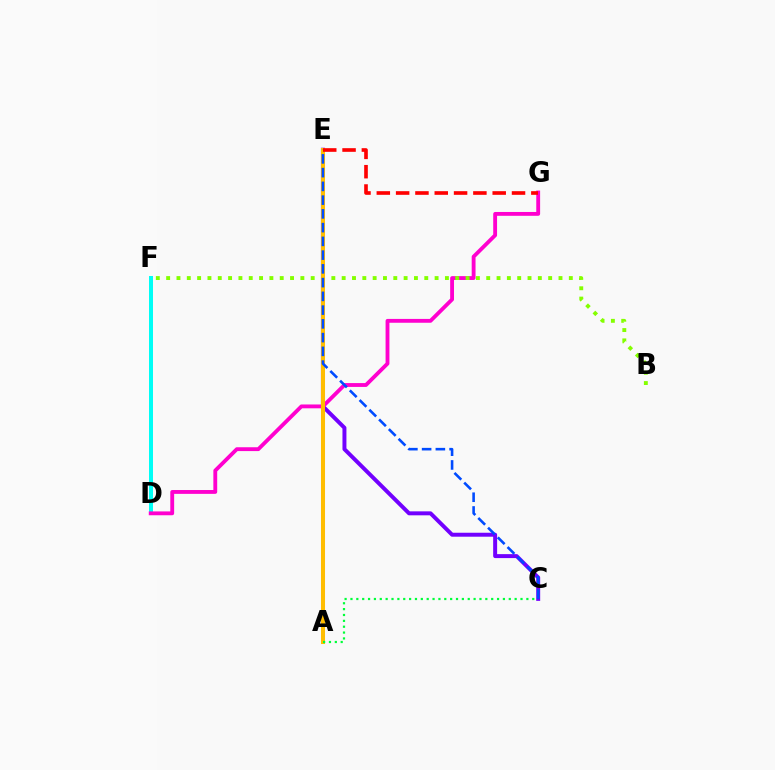{('C', 'E'): [{'color': '#7200ff', 'line_style': 'solid', 'thickness': 2.85}, {'color': '#004bff', 'line_style': 'dashed', 'thickness': 1.87}], ('D', 'F'): [{'color': '#00fff6', 'line_style': 'solid', 'thickness': 2.87}], ('D', 'G'): [{'color': '#ff00cf', 'line_style': 'solid', 'thickness': 2.76}], ('B', 'F'): [{'color': '#84ff00', 'line_style': 'dotted', 'thickness': 2.81}], ('A', 'E'): [{'color': '#ffbd00', 'line_style': 'solid', 'thickness': 2.91}], ('E', 'G'): [{'color': '#ff0000', 'line_style': 'dashed', 'thickness': 2.62}], ('A', 'C'): [{'color': '#00ff39', 'line_style': 'dotted', 'thickness': 1.59}]}